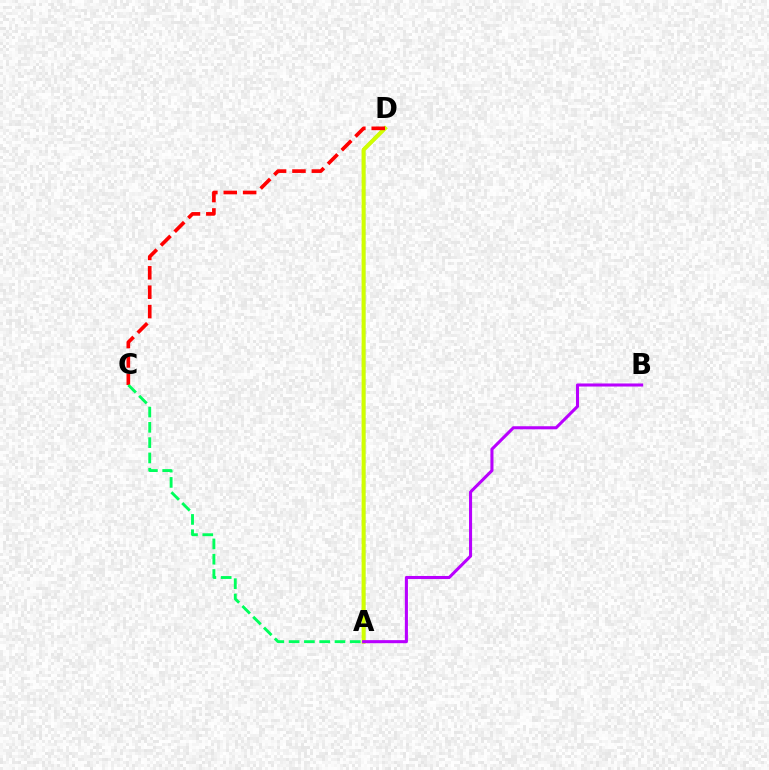{('A', 'D'): [{'color': '#0074ff', 'line_style': 'solid', 'thickness': 2.17}, {'color': '#d1ff00', 'line_style': 'solid', 'thickness': 2.9}], ('C', 'D'): [{'color': '#ff0000', 'line_style': 'dashed', 'thickness': 2.63}], ('A', 'C'): [{'color': '#00ff5c', 'line_style': 'dashed', 'thickness': 2.08}], ('A', 'B'): [{'color': '#b900ff', 'line_style': 'solid', 'thickness': 2.21}]}